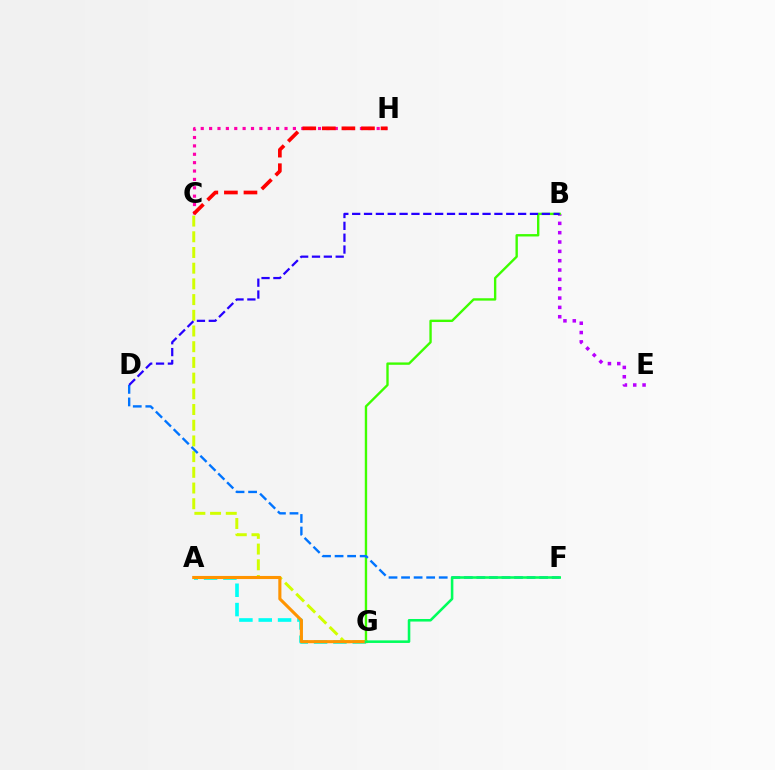{('C', 'H'): [{'color': '#ff00ac', 'line_style': 'dotted', 'thickness': 2.28}, {'color': '#ff0000', 'line_style': 'dashed', 'thickness': 2.66}], ('B', 'E'): [{'color': '#b900ff', 'line_style': 'dotted', 'thickness': 2.54}], ('B', 'G'): [{'color': '#3dff00', 'line_style': 'solid', 'thickness': 1.71}], ('A', 'G'): [{'color': '#00fff6', 'line_style': 'dashed', 'thickness': 2.63}, {'color': '#ff9400', 'line_style': 'solid', 'thickness': 2.23}], ('C', 'G'): [{'color': '#d1ff00', 'line_style': 'dashed', 'thickness': 2.13}], ('D', 'F'): [{'color': '#0074ff', 'line_style': 'dashed', 'thickness': 1.71}], ('F', 'G'): [{'color': '#00ff5c', 'line_style': 'solid', 'thickness': 1.85}], ('B', 'D'): [{'color': '#2500ff', 'line_style': 'dashed', 'thickness': 1.61}]}